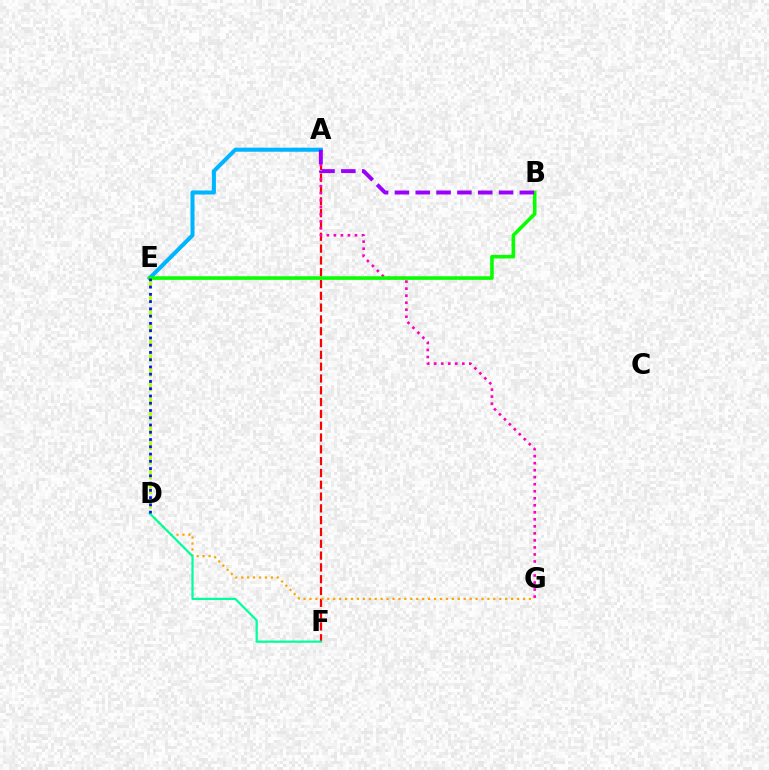{('A', 'F'): [{'color': '#ff0000', 'line_style': 'dashed', 'thickness': 1.6}], ('A', 'G'): [{'color': '#ff00bd', 'line_style': 'dotted', 'thickness': 1.91}], ('A', 'E'): [{'color': '#00b5ff', 'line_style': 'solid', 'thickness': 2.91}], ('D', 'G'): [{'color': '#ffa500', 'line_style': 'dotted', 'thickness': 1.61}], ('B', 'E'): [{'color': '#08ff00', 'line_style': 'solid', 'thickness': 2.58}], ('D', 'F'): [{'color': '#00ff9d', 'line_style': 'solid', 'thickness': 1.6}], ('D', 'E'): [{'color': '#b3ff00', 'line_style': 'dashed', 'thickness': 1.99}, {'color': '#0010ff', 'line_style': 'dotted', 'thickness': 1.97}], ('A', 'B'): [{'color': '#9b00ff', 'line_style': 'dashed', 'thickness': 2.83}]}